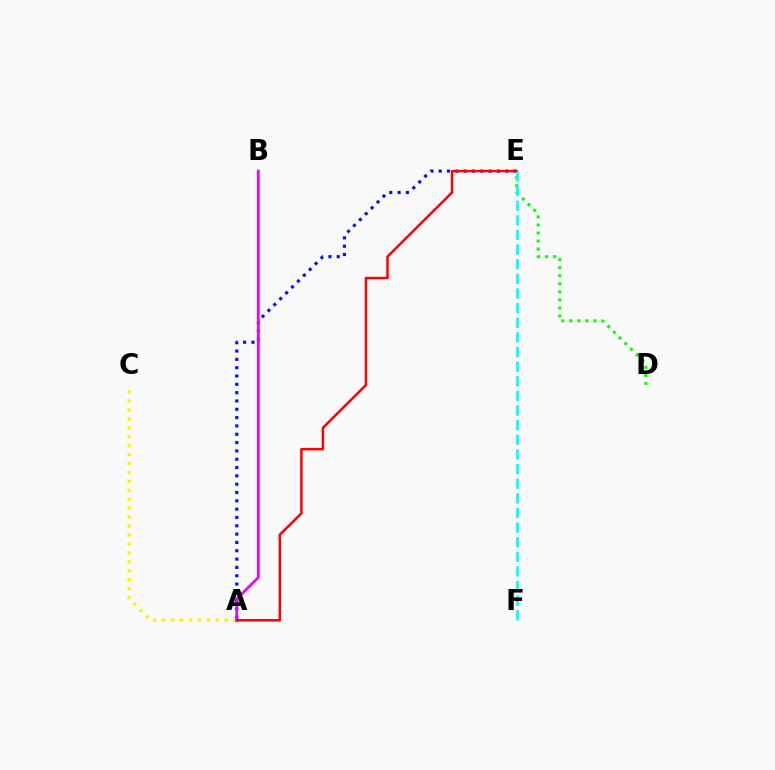{('A', 'E'): [{'color': '#0010ff', 'line_style': 'dotted', 'thickness': 2.26}, {'color': '#ff0000', 'line_style': 'solid', 'thickness': 1.79}], ('A', 'C'): [{'color': '#fcf500', 'line_style': 'dotted', 'thickness': 2.43}], ('D', 'E'): [{'color': '#08ff00', 'line_style': 'dotted', 'thickness': 2.18}], ('A', 'B'): [{'color': '#ee00ff', 'line_style': 'solid', 'thickness': 1.98}], ('E', 'F'): [{'color': '#00fff6', 'line_style': 'dashed', 'thickness': 1.99}]}